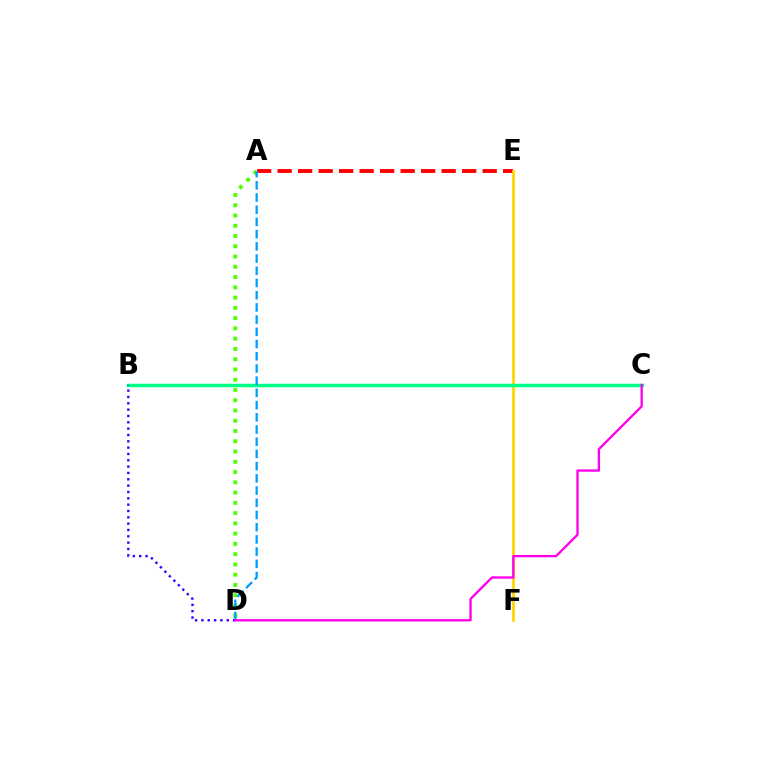{('A', 'E'): [{'color': '#ff0000', 'line_style': 'dashed', 'thickness': 2.78}], ('E', 'F'): [{'color': '#ffd500', 'line_style': 'solid', 'thickness': 1.99}], ('B', 'C'): [{'color': '#00ff86', 'line_style': 'solid', 'thickness': 2.51}], ('B', 'D'): [{'color': '#3700ff', 'line_style': 'dotted', 'thickness': 1.72}], ('A', 'D'): [{'color': '#4fff00', 'line_style': 'dotted', 'thickness': 2.79}, {'color': '#009eff', 'line_style': 'dashed', 'thickness': 1.66}], ('C', 'D'): [{'color': '#ff00ed', 'line_style': 'solid', 'thickness': 1.69}]}